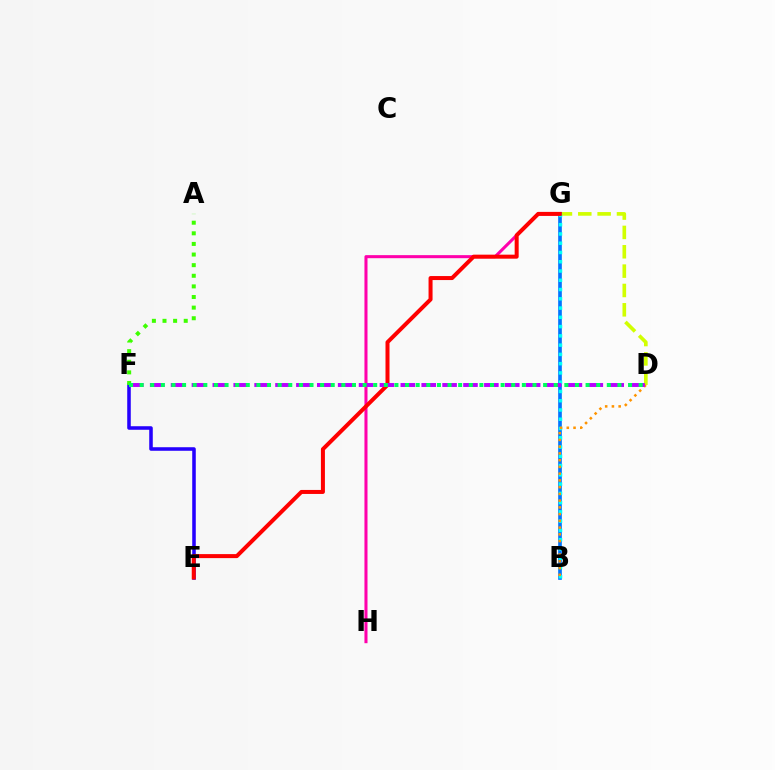{('D', 'G'): [{'color': '#d1ff00', 'line_style': 'dashed', 'thickness': 2.63}], ('B', 'G'): [{'color': '#0074ff', 'line_style': 'solid', 'thickness': 2.64}, {'color': '#00fff6', 'line_style': 'dotted', 'thickness': 2.52}], ('E', 'F'): [{'color': '#2500ff', 'line_style': 'solid', 'thickness': 2.55}], ('G', 'H'): [{'color': '#ff00ac', 'line_style': 'solid', 'thickness': 2.2}], ('B', 'D'): [{'color': '#ff9400', 'line_style': 'dotted', 'thickness': 1.83}], ('E', 'G'): [{'color': '#ff0000', 'line_style': 'solid', 'thickness': 2.89}], ('A', 'F'): [{'color': '#3dff00', 'line_style': 'dotted', 'thickness': 2.88}], ('D', 'F'): [{'color': '#b900ff', 'line_style': 'dashed', 'thickness': 2.84}, {'color': '#00ff5c', 'line_style': 'dotted', 'thickness': 2.88}]}